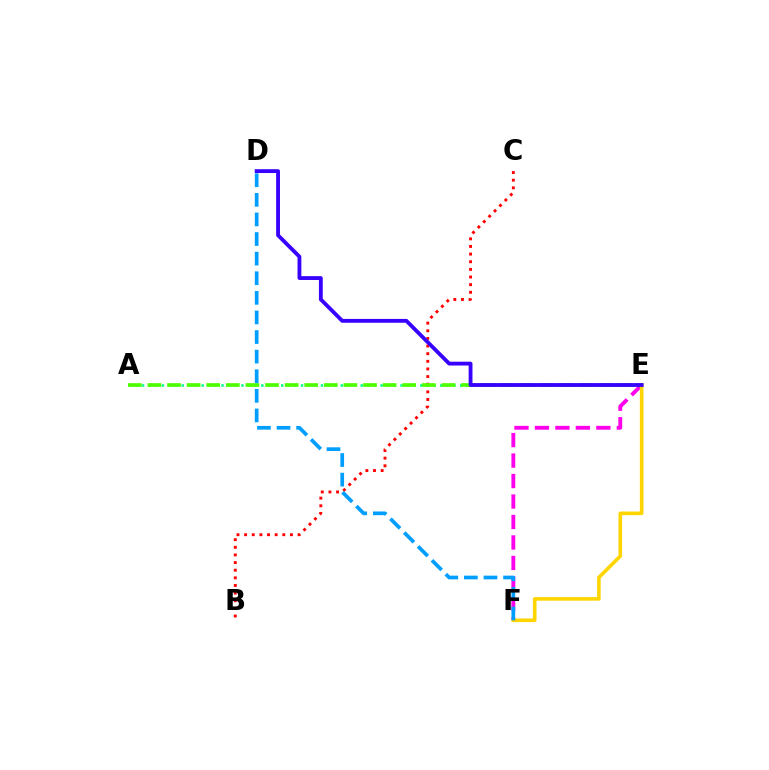{('A', 'E'): [{'color': '#00ff86', 'line_style': 'dotted', 'thickness': 1.8}, {'color': '#4fff00', 'line_style': 'dashed', 'thickness': 2.66}], ('E', 'F'): [{'color': '#ff00ed', 'line_style': 'dashed', 'thickness': 2.78}, {'color': '#ffd500', 'line_style': 'solid', 'thickness': 2.59}], ('B', 'C'): [{'color': '#ff0000', 'line_style': 'dotted', 'thickness': 2.07}], ('D', 'F'): [{'color': '#009eff', 'line_style': 'dashed', 'thickness': 2.66}], ('D', 'E'): [{'color': '#3700ff', 'line_style': 'solid', 'thickness': 2.75}]}